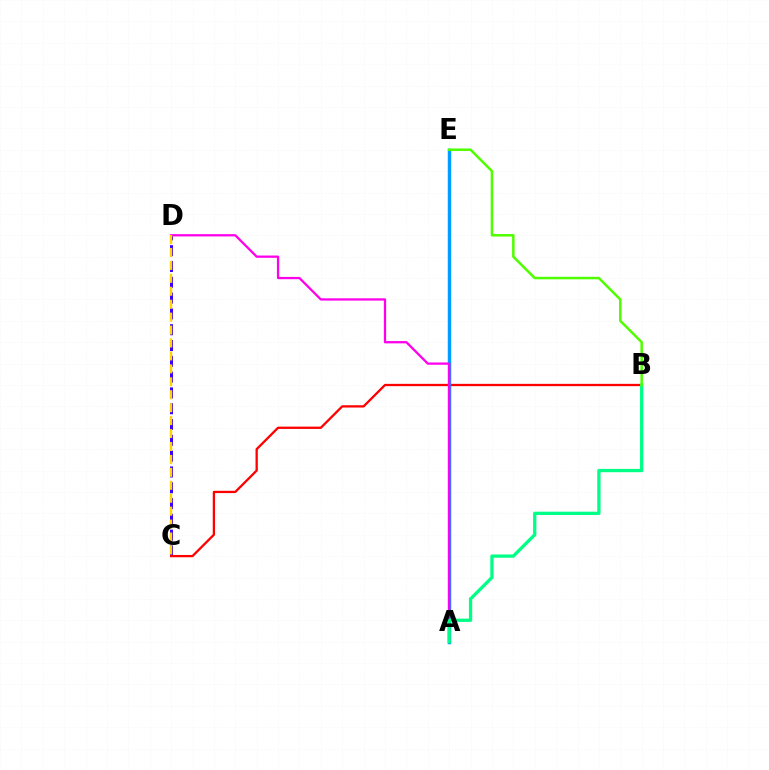{('C', 'D'): [{'color': '#3700ff', 'line_style': 'dashed', 'thickness': 2.15}, {'color': '#ffd500', 'line_style': 'dashed', 'thickness': 1.76}], ('B', 'C'): [{'color': '#ff0000', 'line_style': 'solid', 'thickness': 1.65}], ('A', 'E'): [{'color': '#009eff', 'line_style': 'solid', 'thickness': 2.49}], ('A', 'D'): [{'color': '#ff00ed', 'line_style': 'solid', 'thickness': 1.64}], ('A', 'B'): [{'color': '#00ff86', 'line_style': 'solid', 'thickness': 2.36}], ('B', 'E'): [{'color': '#4fff00', 'line_style': 'solid', 'thickness': 1.81}]}